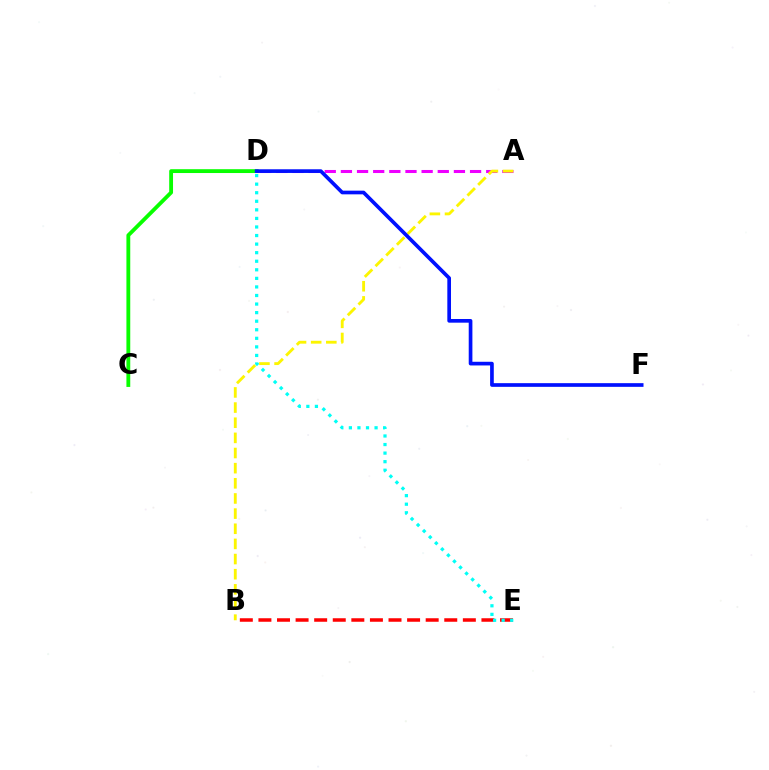{('B', 'E'): [{'color': '#ff0000', 'line_style': 'dashed', 'thickness': 2.52}], ('D', 'E'): [{'color': '#00fff6', 'line_style': 'dotted', 'thickness': 2.33}], ('A', 'D'): [{'color': '#ee00ff', 'line_style': 'dashed', 'thickness': 2.19}], ('C', 'D'): [{'color': '#08ff00', 'line_style': 'solid', 'thickness': 2.76}], ('A', 'B'): [{'color': '#fcf500', 'line_style': 'dashed', 'thickness': 2.06}], ('D', 'F'): [{'color': '#0010ff', 'line_style': 'solid', 'thickness': 2.65}]}